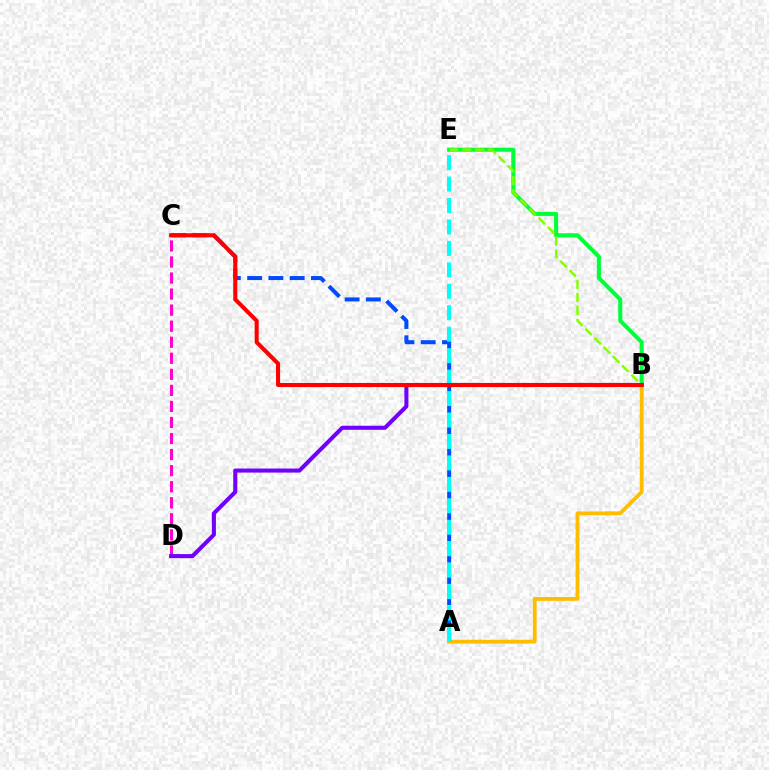{('A', 'B'): [{'color': '#ffbd00', 'line_style': 'solid', 'thickness': 2.74}], ('A', 'C'): [{'color': '#004bff', 'line_style': 'dashed', 'thickness': 2.89}], ('C', 'D'): [{'color': '#ff00cf', 'line_style': 'dashed', 'thickness': 2.18}], ('A', 'E'): [{'color': '#00fff6', 'line_style': 'dashed', 'thickness': 2.91}], ('B', 'E'): [{'color': '#00ff39', 'line_style': 'solid', 'thickness': 2.91}, {'color': '#84ff00', 'line_style': 'dashed', 'thickness': 1.77}], ('B', 'D'): [{'color': '#7200ff', 'line_style': 'solid', 'thickness': 2.92}], ('B', 'C'): [{'color': '#ff0000', 'line_style': 'solid', 'thickness': 2.93}]}